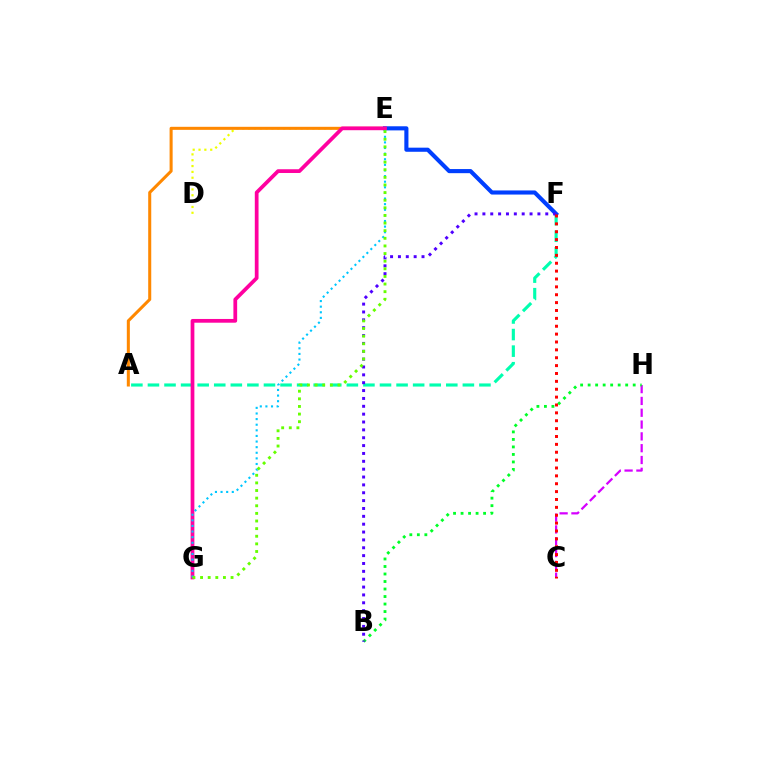{('A', 'F'): [{'color': '#00ffaf', 'line_style': 'dashed', 'thickness': 2.25}], ('D', 'E'): [{'color': '#eeff00', 'line_style': 'dotted', 'thickness': 1.59}], ('A', 'E'): [{'color': '#ff8800', 'line_style': 'solid', 'thickness': 2.19}], ('E', 'F'): [{'color': '#003fff', 'line_style': 'solid', 'thickness': 2.96}], ('E', 'G'): [{'color': '#ff00a0', 'line_style': 'solid', 'thickness': 2.69}, {'color': '#00c7ff', 'line_style': 'dotted', 'thickness': 1.52}, {'color': '#66ff00', 'line_style': 'dotted', 'thickness': 2.07}], ('C', 'H'): [{'color': '#d600ff', 'line_style': 'dashed', 'thickness': 1.6}], ('B', 'H'): [{'color': '#00ff27', 'line_style': 'dotted', 'thickness': 2.04}], ('B', 'F'): [{'color': '#4f00ff', 'line_style': 'dotted', 'thickness': 2.14}], ('C', 'F'): [{'color': '#ff0000', 'line_style': 'dotted', 'thickness': 2.14}]}